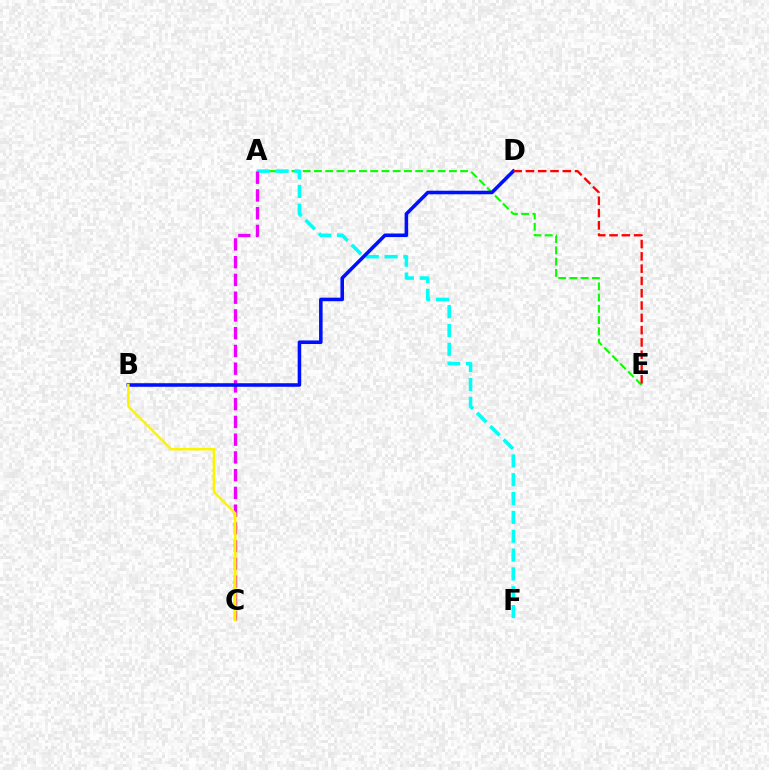{('A', 'E'): [{'color': '#08ff00', 'line_style': 'dashed', 'thickness': 1.53}], ('A', 'F'): [{'color': '#00fff6', 'line_style': 'dashed', 'thickness': 2.56}], ('A', 'C'): [{'color': '#ee00ff', 'line_style': 'dashed', 'thickness': 2.41}], ('B', 'D'): [{'color': '#0010ff', 'line_style': 'solid', 'thickness': 2.56}], ('D', 'E'): [{'color': '#ff0000', 'line_style': 'dashed', 'thickness': 1.67}], ('B', 'C'): [{'color': '#fcf500', 'line_style': 'solid', 'thickness': 1.82}]}